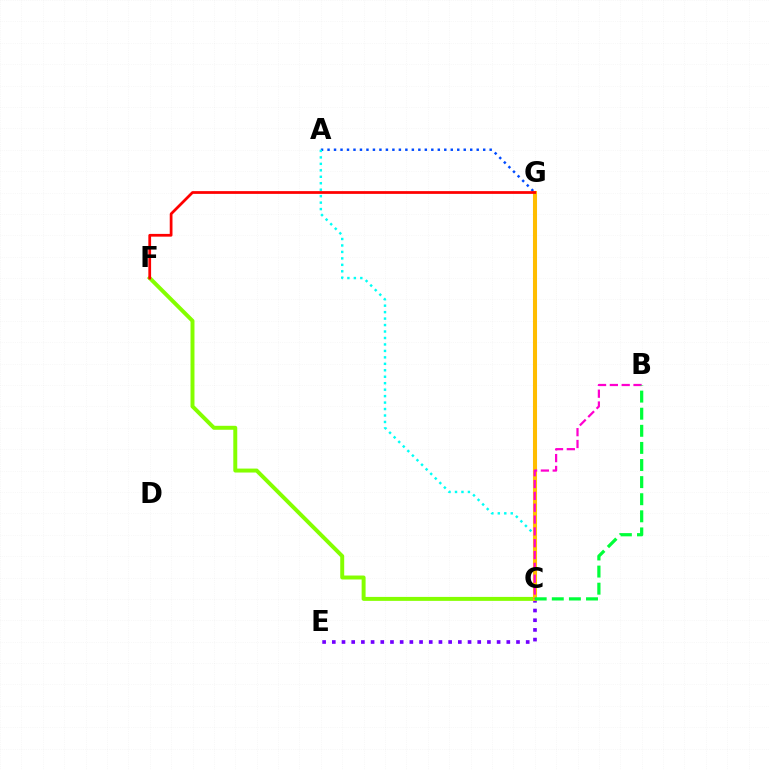{('C', 'E'): [{'color': '#7200ff', 'line_style': 'dotted', 'thickness': 2.63}], ('A', 'C'): [{'color': '#004bff', 'line_style': 'dotted', 'thickness': 1.76}, {'color': '#00fff6', 'line_style': 'dotted', 'thickness': 1.76}], ('C', 'F'): [{'color': '#84ff00', 'line_style': 'solid', 'thickness': 2.85}], ('C', 'G'): [{'color': '#ffbd00', 'line_style': 'solid', 'thickness': 2.92}], ('B', 'C'): [{'color': '#ff00cf', 'line_style': 'dashed', 'thickness': 1.61}, {'color': '#00ff39', 'line_style': 'dashed', 'thickness': 2.32}], ('F', 'G'): [{'color': '#ff0000', 'line_style': 'solid', 'thickness': 1.98}]}